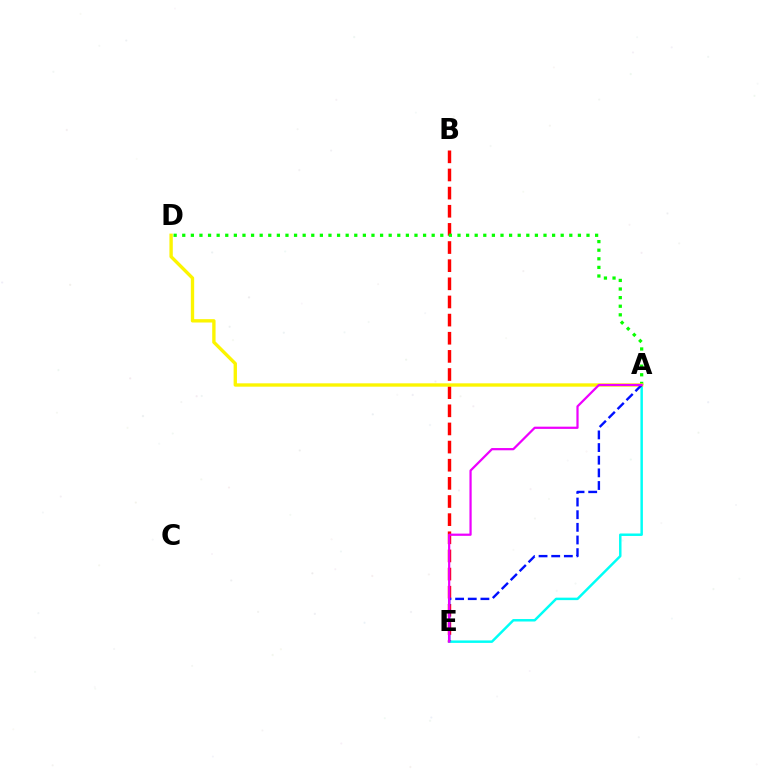{('B', 'E'): [{'color': '#ff0000', 'line_style': 'dashed', 'thickness': 2.46}], ('A', 'E'): [{'color': '#00fff6', 'line_style': 'solid', 'thickness': 1.78}, {'color': '#0010ff', 'line_style': 'dashed', 'thickness': 1.72}, {'color': '#ee00ff', 'line_style': 'solid', 'thickness': 1.61}], ('A', 'D'): [{'color': '#08ff00', 'line_style': 'dotted', 'thickness': 2.34}, {'color': '#fcf500', 'line_style': 'solid', 'thickness': 2.42}]}